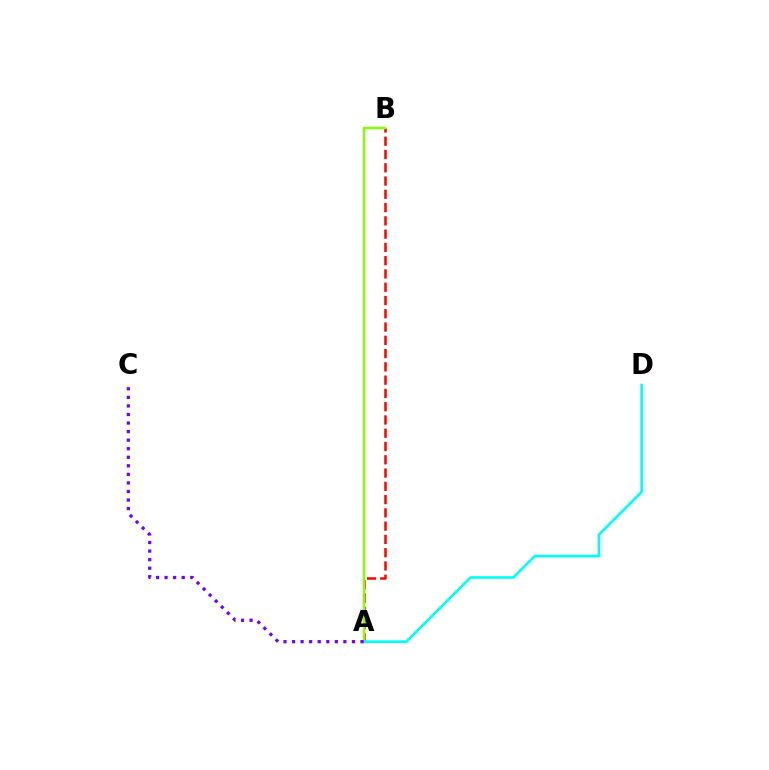{('A', 'B'): [{'color': '#ff0000', 'line_style': 'dashed', 'thickness': 1.8}, {'color': '#84ff00', 'line_style': 'solid', 'thickness': 1.74}], ('A', 'D'): [{'color': '#00fff6', 'line_style': 'solid', 'thickness': 1.91}], ('A', 'C'): [{'color': '#7200ff', 'line_style': 'dotted', 'thickness': 2.32}]}